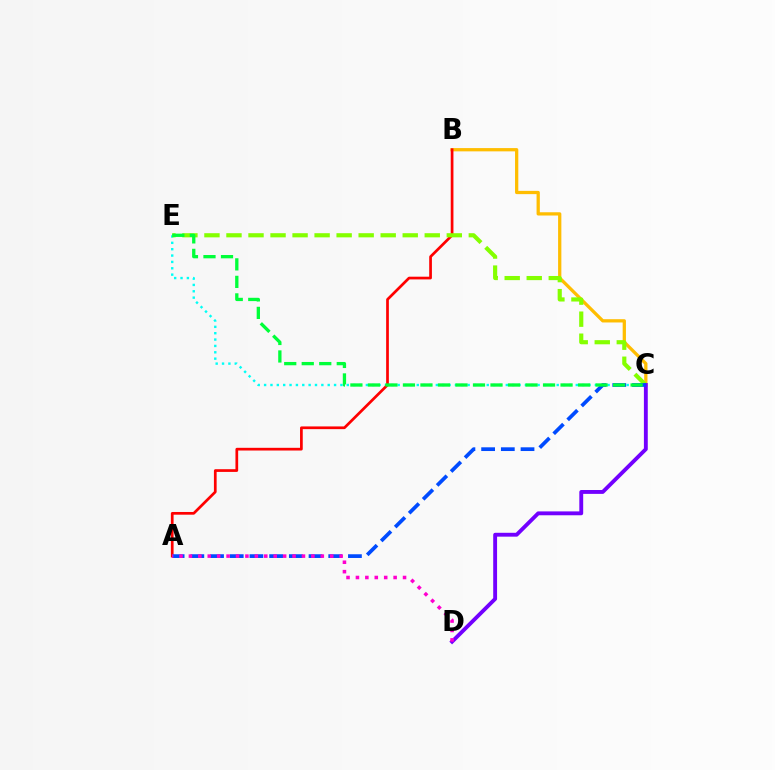{('C', 'E'): [{'color': '#00fff6', 'line_style': 'dotted', 'thickness': 1.73}, {'color': '#84ff00', 'line_style': 'dashed', 'thickness': 2.99}, {'color': '#00ff39', 'line_style': 'dashed', 'thickness': 2.38}], ('B', 'C'): [{'color': '#ffbd00', 'line_style': 'solid', 'thickness': 2.35}], ('A', 'B'): [{'color': '#ff0000', 'line_style': 'solid', 'thickness': 1.95}], ('C', 'D'): [{'color': '#7200ff', 'line_style': 'solid', 'thickness': 2.78}], ('A', 'C'): [{'color': '#004bff', 'line_style': 'dashed', 'thickness': 2.68}], ('A', 'D'): [{'color': '#ff00cf', 'line_style': 'dotted', 'thickness': 2.56}]}